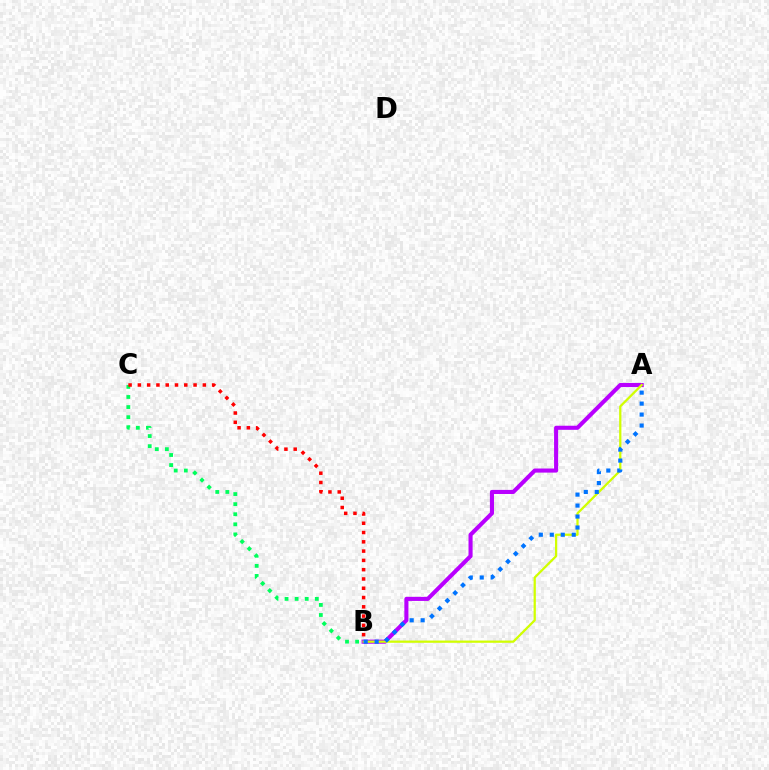{('A', 'B'): [{'color': '#b900ff', 'line_style': 'solid', 'thickness': 2.94}, {'color': '#d1ff00', 'line_style': 'solid', 'thickness': 1.62}, {'color': '#0074ff', 'line_style': 'dotted', 'thickness': 2.98}], ('B', 'C'): [{'color': '#00ff5c', 'line_style': 'dotted', 'thickness': 2.74}, {'color': '#ff0000', 'line_style': 'dotted', 'thickness': 2.52}]}